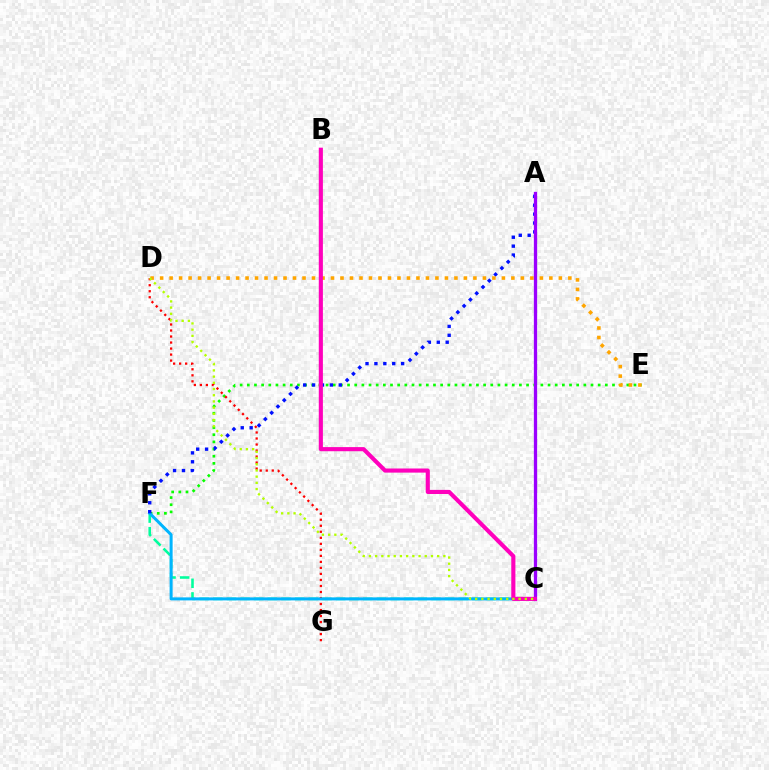{('E', 'F'): [{'color': '#08ff00', 'line_style': 'dotted', 'thickness': 1.95}], ('C', 'F'): [{'color': '#00ff9d', 'line_style': 'dashed', 'thickness': 1.85}, {'color': '#00b5ff', 'line_style': 'solid', 'thickness': 2.17}], ('D', 'G'): [{'color': '#ff0000', 'line_style': 'dotted', 'thickness': 1.64}], ('A', 'F'): [{'color': '#0010ff', 'line_style': 'dotted', 'thickness': 2.42}], ('D', 'E'): [{'color': '#ffa500', 'line_style': 'dotted', 'thickness': 2.58}], ('A', 'C'): [{'color': '#9b00ff', 'line_style': 'solid', 'thickness': 2.36}], ('B', 'C'): [{'color': '#ff00bd', 'line_style': 'solid', 'thickness': 2.97}], ('C', 'D'): [{'color': '#b3ff00', 'line_style': 'dotted', 'thickness': 1.69}]}